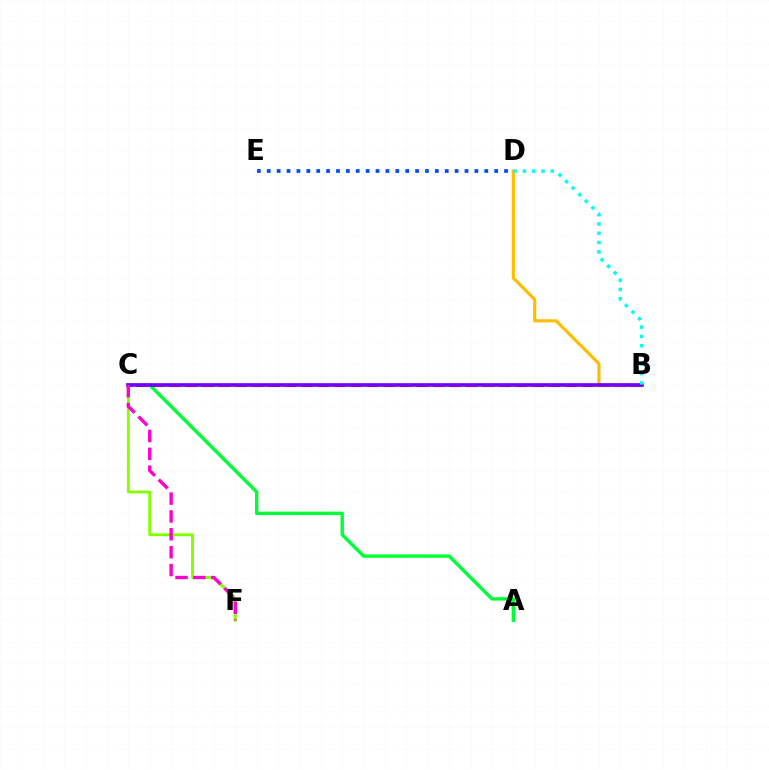{('C', 'F'): [{'color': '#84ff00', 'line_style': 'solid', 'thickness': 2.09}, {'color': '#ff00cf', 'line_style': 'dashed', 'thickness': 2.43}], ('A', 'C'): [{'color': '#00ff39', 'line_style': 'solid', 'thickness': 2.44}], ('B', 'C'): [{'color': '#ff0000', 'line_style': 'dashed', 'thickness': 2.24}, {'color': '#7200ff', 'line_style': 'solid', 'thickness': 2.61}], ('B', 'D'): [{'color': '#ffbd00', 'line_style': 'solid', 'thickness': 2.28}, {'color': '#00fff6', 'line_style': 'dotted', 'thickness': 2.53}], ('D', 'E'): [{'color': '#004bff', 'line_style': 'dotted', 'thickness': 2.69}]}